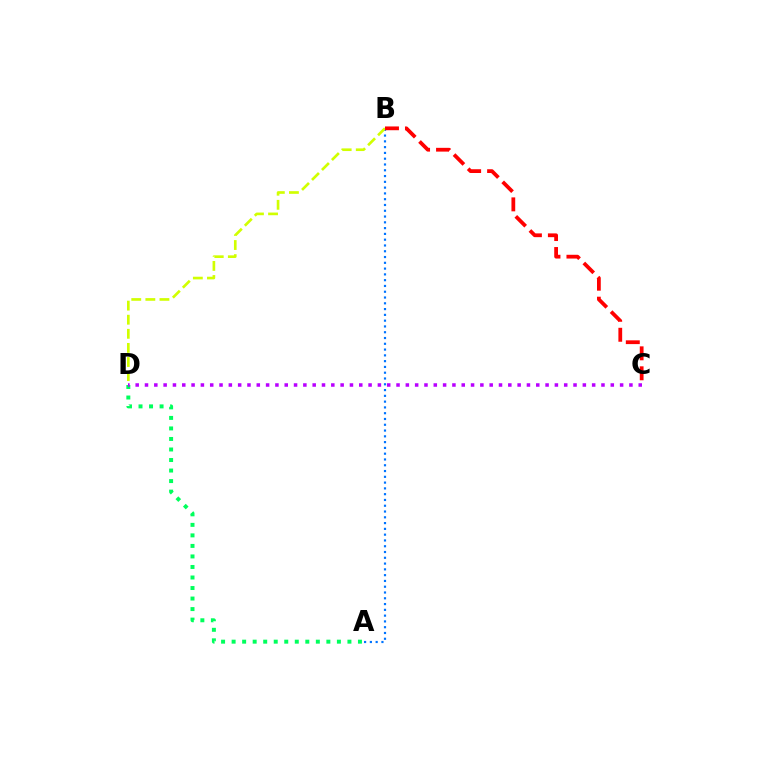{('A', 'D'): [{'color': '#00ff5c', 'line_style': 'dotted', 'thickness': 2.86}], ('A', 'B'): [{'color': '#0074ff', 'line_style': 'dotted', 'thickness': 1.57}], ('B', 'D'): [{'color': '#d1ff00', 'line_style': 'dashed', 'thickness': 1.91}], ('C', 'D'): [{'color': '#b900ff', 'line_style': 'dotted', 'thickness': 2.53}], ('B', 'C'): [{'color': '#ff0000', 'line_style': 'dashed', 'thickness': 2.71}]}